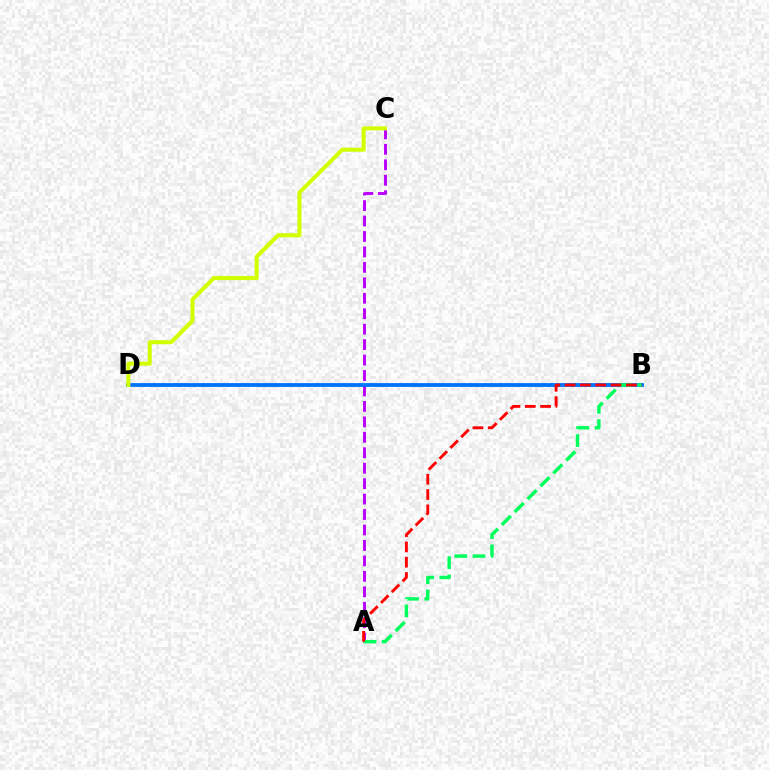{('A', 'C'): [{'color': '#b900ff', 'line_style': 'dashed', 'thickness': 2.1}], ('B', 'D'): [{'color': '#0074ff', 'line_style': 'solid', 'thickness': 2.75}], ('C', 'D'): [{'color': '#d1ff00', 'line_style': 'solid', 'thickness': 2.92}], ('A', 'B'): [{'color': '#00ff5c', 'line_style': 'dashed', 'thickness': 2.47}, {'color': '#ff0000', 'line_style': 'dashed', 'thickness': 2.08}]}